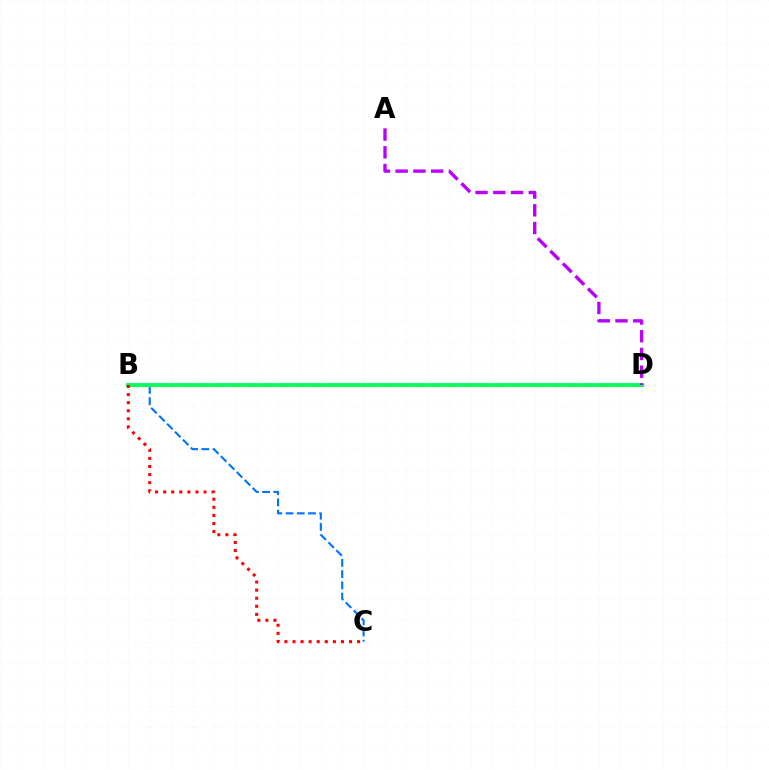{('B', 'D'): [{'color': '#d1ff00', 'line_style': 'dashed', 'thickness': 2.27}, {'color': '#00ff5c', 'line_style': 'solid', 'thickness': 2.76}], ('B', 'C'): [{'color': '#0074ff', 'line_style': 'dashed', 'thickness': 1.52}, {'color': '#ff0000', 'line_style': 'dotted', 'thickness': 2.19}], ('A', 'D'): [{'color': '#b900ff', 'line_style': 'dashed', 'thickness': 2.41}]}